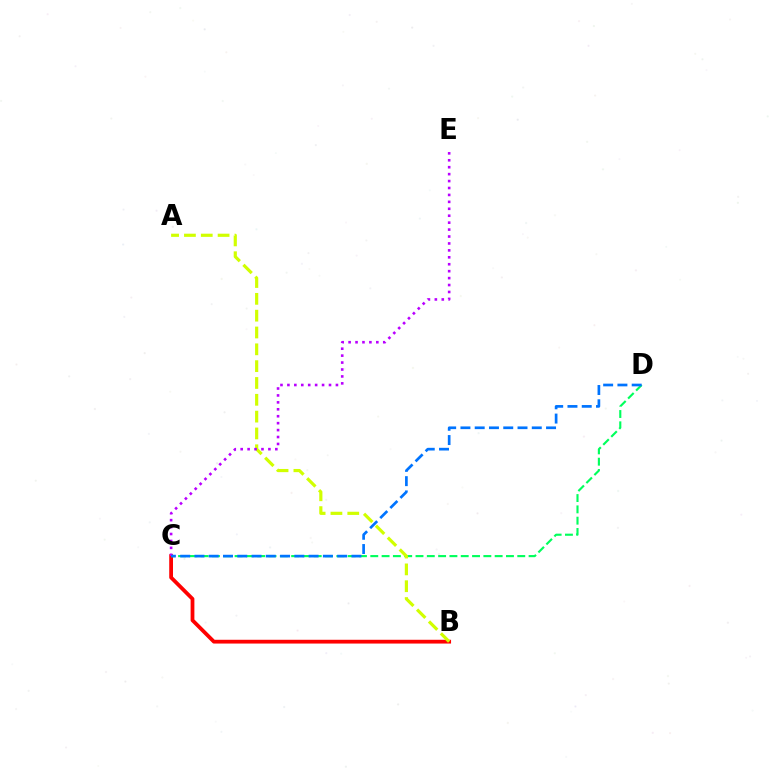{('B', 'C'): [{'color': '#ff0000', 'line_style': 'solid', 'thickness': 2.72}], ('C', 'D'): [{'color': '#00ff5c', 'line_style': 'dashed', 'thickness': 1.54}, {'color': '#0074ff', 'line_style': 'dashed', 'thickness': 1.94}], ('A', 'B'): [{'color': '#d1ff00', 'line_style': 'dashed', 'thickness': 2.29}], ('C', 'E'): [{'color': '#b900ff', 'line_style': 'dotted', 'thickness': 1.88}]}